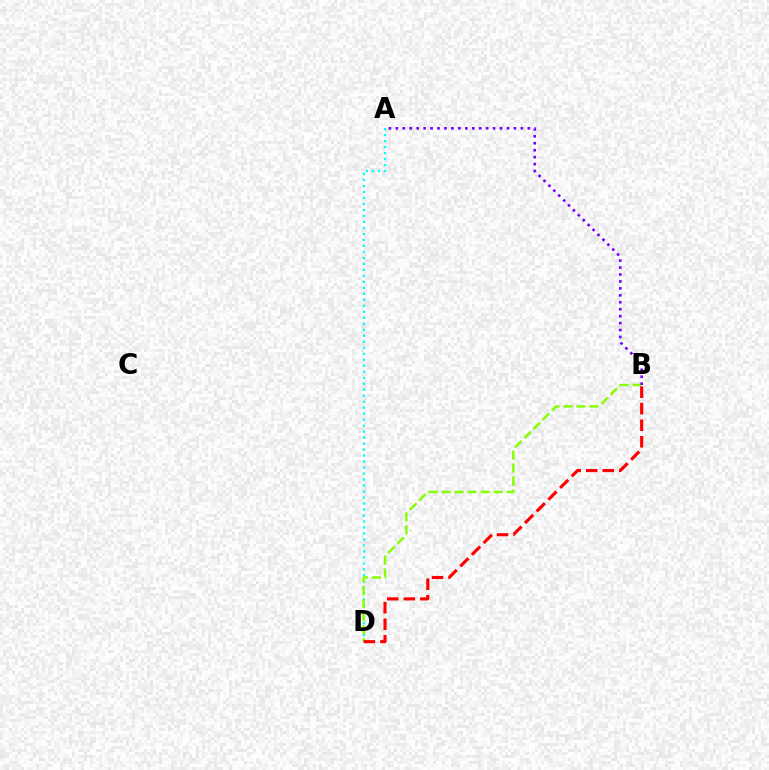{('A', 'D'): [{'color': '#00fff6', 'line_style': 'dotted', 'thickness': 1.63}], ('B', 'D'): [{'color': '#84ff00', 'line_style': 'dashed', 'thickness': 1.77}, {'color': '#ff0000', 'line_style': 'dashed', 'thickness': 2.25}], ('A', 'B'): [{'color': '#7200ff', 'line_style': 'dotted', 'thickness': 1.89}]}